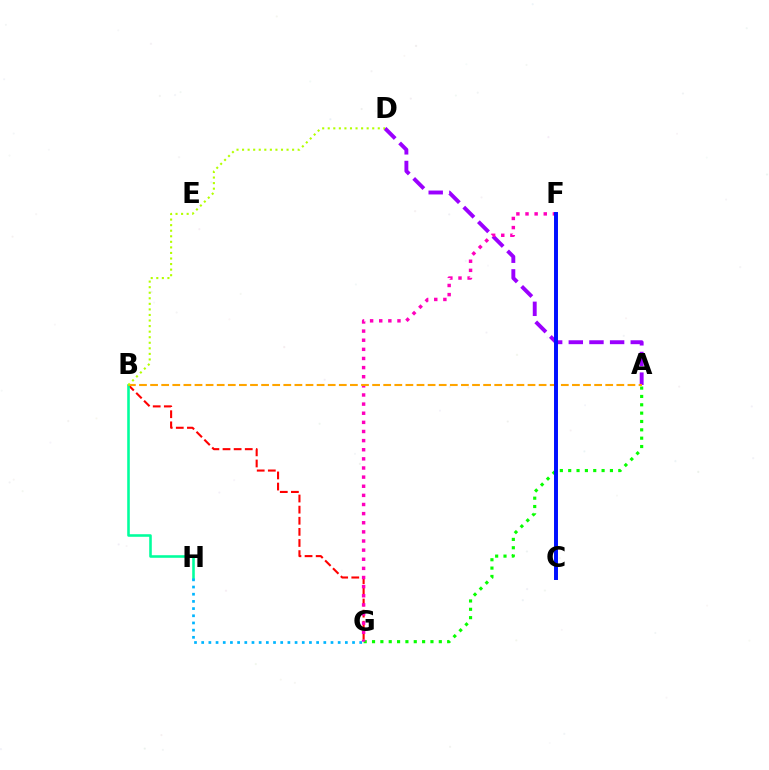{('B', 'G'): [{'color': '#ff0000', 'line_style': 'dashed', 'thickness': 1.51}], ('B', 'H'): [{'color': '#00ff9d', 'line_style': 'solid', 'thickness': 1.86}], ('A', 'G'): [{'color': '#08ff00', 'line_style': 'dotted', 'thickness': 2.27}], ('G', 'H'): [{'color': '#00b5ff', 'line_style': 'dotted', 'thickness': 1.95}], ('A', 'D'): [{'color': '#9b00ff', 'line_style': 'dashed', 'thickness': 2.81}], ('F', 'G'): [{'color': '#ff00bd', 'line_style': 'dotted', 'thickness': 2.48}], ('A', 'B'): [{'color': '#ffa500', 'line_style': 'dashed', 'thickness': 1.51}], ('C', 'F'): [{'color': '#0010ff', 'line_style': 'solid', 'thickness': 2.85}], ('B', 'D'): [{'color': '#b3ff00', 'line_style': 'dotted', 'thickness': 1.51}]}